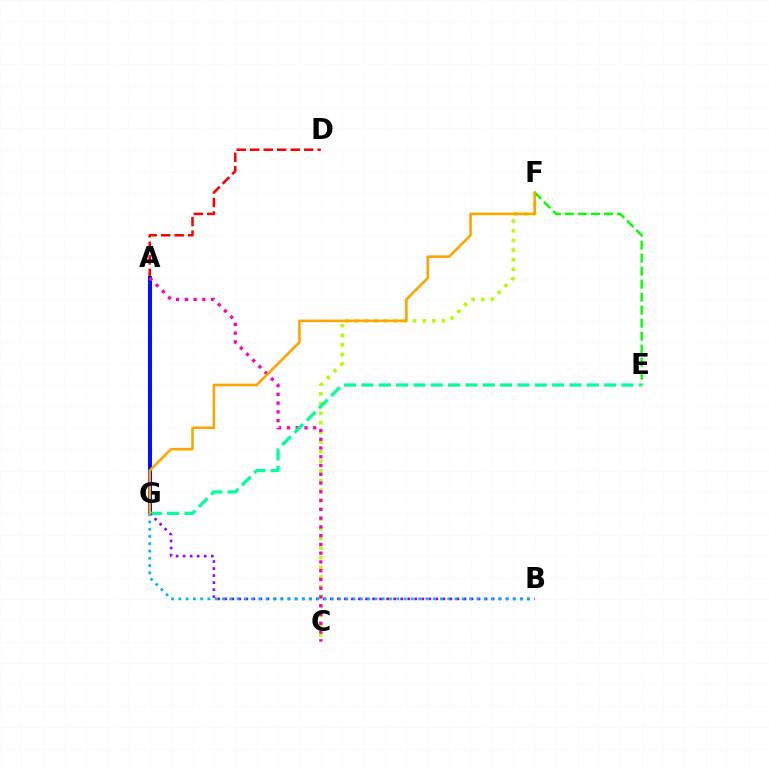{('A', 'D'): [{'color': '#ff0000', 'line_style': 'dashed', 'thickness': 1.83}], ('C', 'F'): [{'color': '#b3ff00', 'line_style': 'dotted', 'thickness': 2.62}], ('A', 'G'): [{'color': '#0010ff', 'line_style': 'solid', 'thickness': 2.9}], ('A', 'C'): [{'color': '#ff00bd', 'line_style': 'dotted', 'thickness': 2.38}], ('E', 'G'): [{'color': '#00ff9d', 'line_style': 'dashed', 'thickness': 2.35}], ('B', 'G'): [{'color': '#9b00ff', 'line_style': 'dotted', 'thickness': 1.91}, {'color': '#00b5ff', 'line_style': 'dotted', 'thickness': 1.97}], ('E', 'F'): [{'color': '#08ff00', 'line_style': 'dashed', 'thickness': 1.77}], ('F', 'G'): [{'color': '#ffa500', 'line_style': 'solid', 'thickness': 1.88}]}